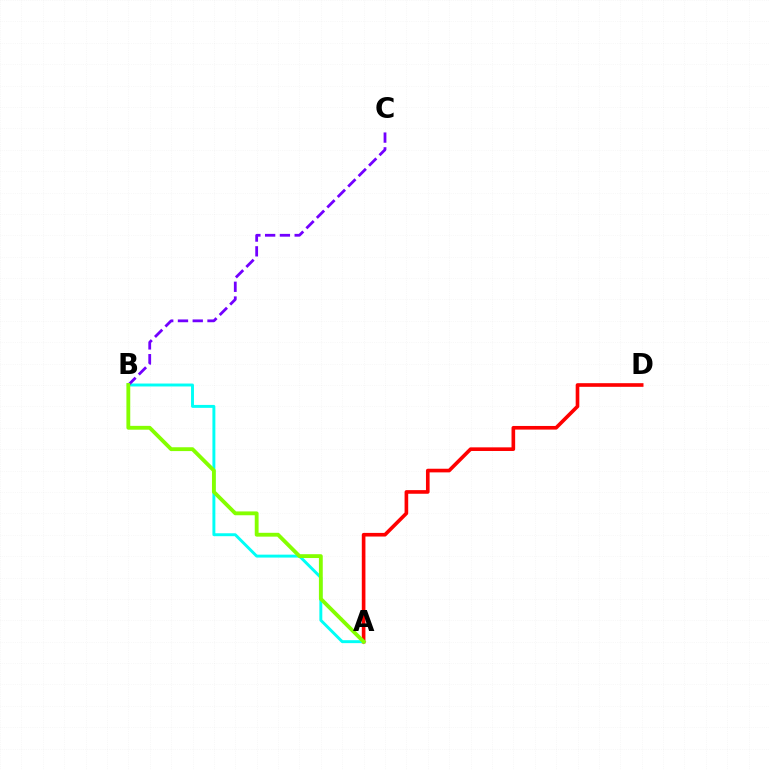{('A', 'D'): [{'color': '#ff0000', 'line_style': 'solid', 'thickness': 2.62}], ('A', 'B'): [{'color': '#00fff6', 'line_style': 'solid', 'thickness': 2.11}, {'color': '#84ff00', 'line_style': 'solid', 'thickness': 2.76}], ('B', 'C'): [{'color': '#7200ff', 'line_style': 'dashed', 'thickness': 2.01}]}